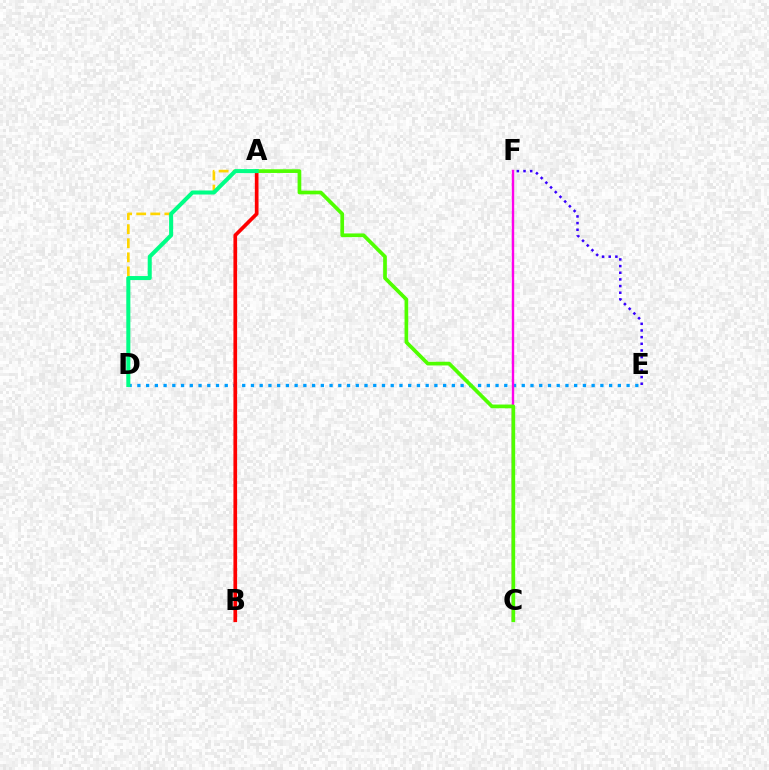{('E', 'F'): [{'color': '#3700ff', 'line_style': 'dotted', 'thickness': 1.81}], ('A', 'D'): [{'color': '#ffd500', 'line_style': 'dashed', 'thickness': 1.91}, {'color': '#00ff86', 'line_style': 'solid', 'thickness': 2.91}], ('D', 'E'): [{'color': '#009eff', 'line_style': 'dotted', 'thickness': 2.37}], ('C', 'F'): [{'color': '#ff00ed', 'line_style': 'solid', 'thickness': 1.73}], ('A', 'B'): [{'color': '#ff0000', 'line_style': 'solid', 'thickness': 2.65}], ('A', 'C'): [{'color': '#4fff00', 'line_style': 'solid', 'thickness': 2.66}]}